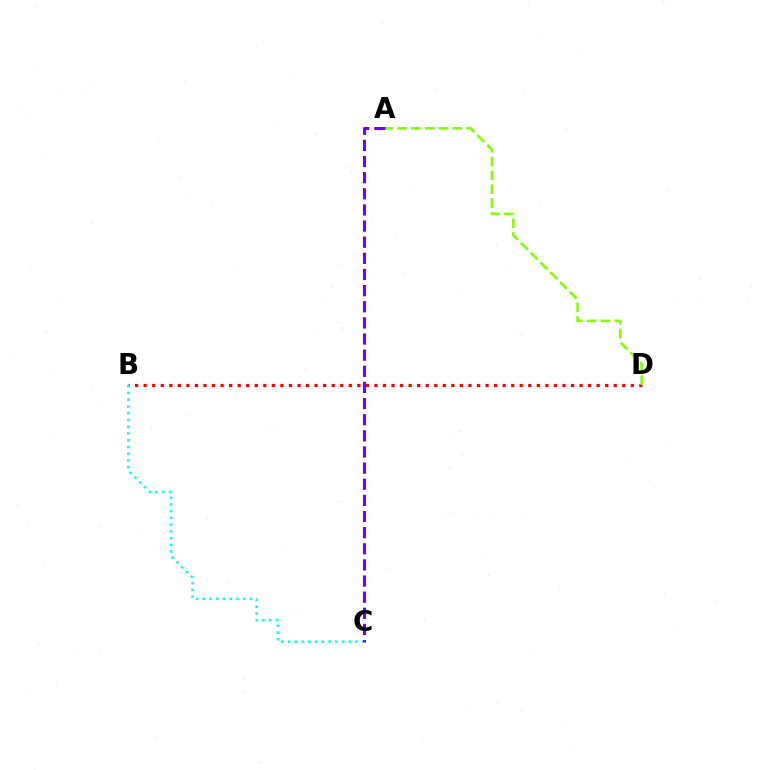{('B', 'D'): [{'color': '#ff0000', 'line_style': 'dotted', 'thickness': 2.32}], ('B', 'C'): [{'color': '#00fff6', 'line_style': 'dotted', 'thickness': 1.83}], ('A', 'D'): [{'color': '#84ff00', 'line_style': 'dashed', 'thickness': 1.88}], ('A', 'C'): [{'color': '#7200ff', 'line_style': 'dashed', 'thickness': 2.19}]}